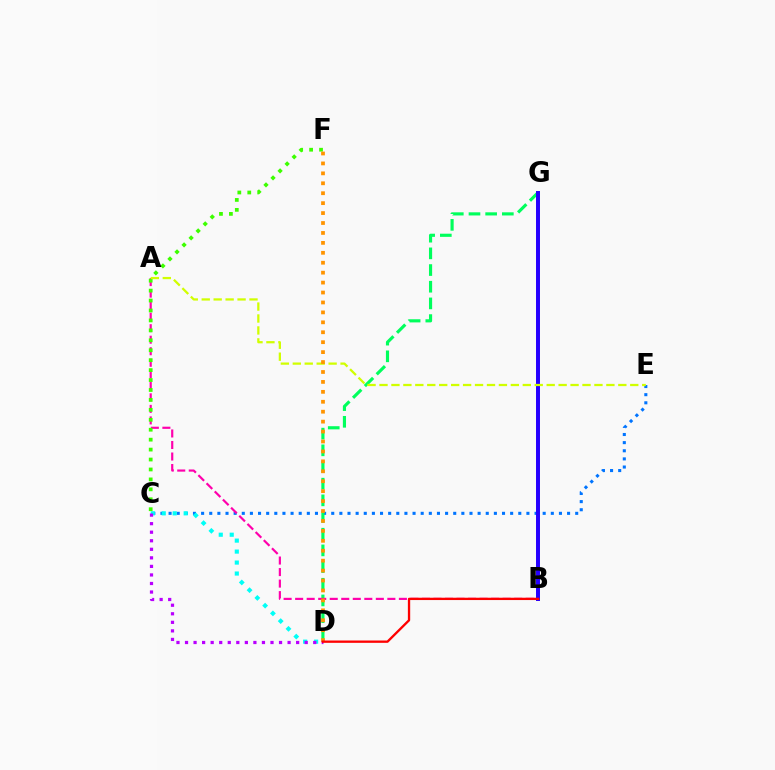{('C', 'E'): [{'color': '#0074ff', 'line_style': 'dotted', 'thickness': 2.21}], ('C', 'D'): [{'color': '#00fff6', 'line_style': 'dotted', 'thickness': 2.98}, {'color': '#b900ff', 'line_style': 'dotted', 'thickness': 2.32}], ('D', 'G'): [{'color': '#00ff5c', 'line_style': 'dashed', 'thickness': 2.27}], ('A', 'B'): [{'color': '#ff00ac', 'line_style': 'dashed', 'thickness': 1.57}], ('B', 'G'): [{'color': '#2500ff', 'line_style': 'solid', 'thickness': 2.86}], ('C', 'F'): [{'color': '#3dff00', 'line_style': 'dotted', 'thickness': 2.7}], ('A', 'E'): [{'color': '#d1ff00', 'line_style': 'dashed', 'thickness': 1.62}], ('D', 'F'): [{'color': '#ff9400', 'line_style': 'dotted', 'thickness': 2.7}], ('B', 'D'): [{'color': '#ff0000', 'line_style': 'solid', 'thickness': 1.67}]}